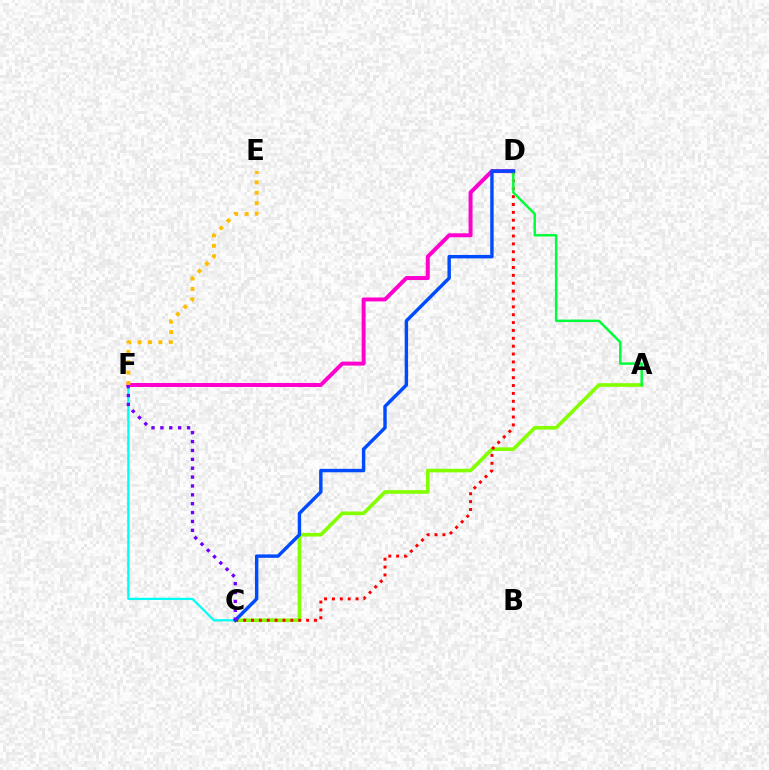{('C', 'F'): [{'color': '#00fff6', 'line_style': 'solid', 'thickness': 1.61}, {'color': '#7200ff', 'line_style': 'dotted', 'thickness': 2.41}], ('A', 'C'): [{'color': '#84ff00', 'line_style': 'solid', 'thickness': 2.61}], ('C', 'D'): [{'color': '#ff0000', 'line_style': 'dotted', 'thickness': 2.14}, {'color': '#004bff', 'line_style': 'solid', 'thickness': 2.46}], ('D', 'F'): [{'color': '#ff00cf', 'line_style': 'solid', 'thickness': 2.85}], ('A', 'D'): [{'color': '#00ff39', 'line_style': 'solid', 'thickness': 1.77}], ('E', 'F'): [{'color': '#ffbd00', 'line_style': 'dotted', 'thickness': 2.83}]}